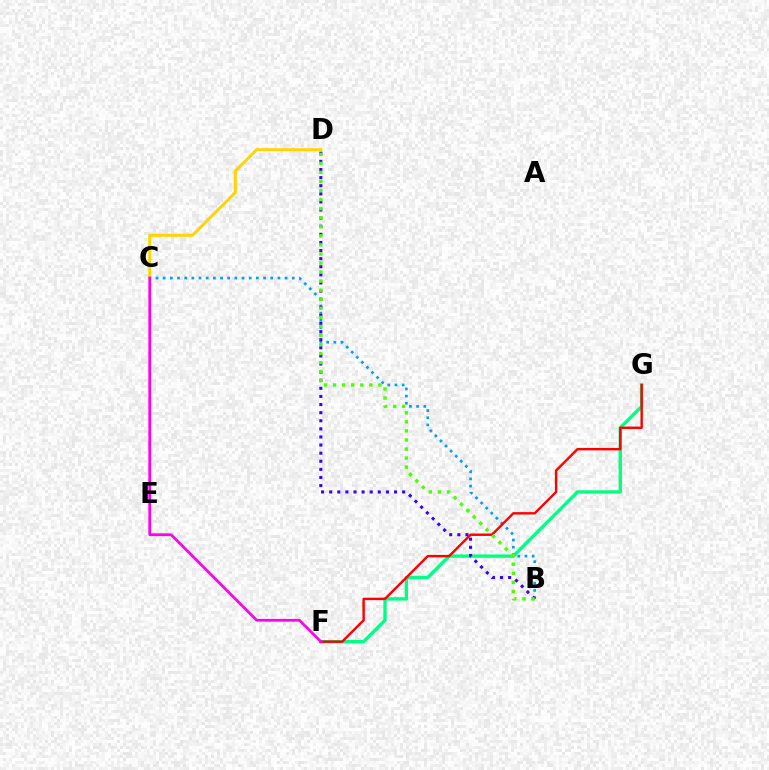{('C', 'D'): [{'color': '#ffd500', 'line_style': 'solid', 'thickness': 2.15}], ('B', 'C'): [{'color': '#009eff', 'line_style': 'dotted', 'thickness': 1.95}], ('F', 'G'): [{'color': '#00ff86', 'line_style': 'solid', 'thickness': 2.41}, {'color': '#ff0000', 'line_style': 'solid', 'thickness': 1.74}], ('B', 'D'): [{'color': '#3700ff', 'line_style': 'dotted', 'thickness': 2.2}, {'color': '#4fff00', 'line_style': 'dotted', 'thickness': 2.46}], ('C', 'F'): [{'color': '#ff00ed', 'line_style': 'solid', 'thickness': 1.97}]}